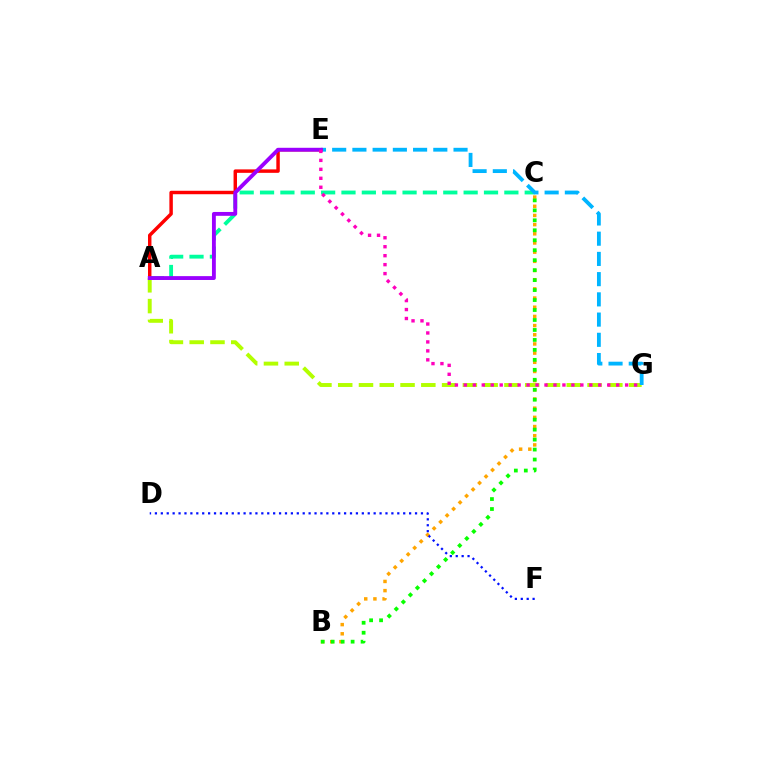{('A', 'C'): [{'color': '#00ff9d', 'line_style': 'dashed', 'thickness': 2.77}], ('A', 'G'): [{'color': '#b3ff00', 'line_style': 'dashed', 'thickness': 2.82}], ('B', 'C'): [{'color': '#ffa500', 'line_style': 'dotted', 'thickness': 2.49}, {'color': '#08ff00', 'line_style': 'dotted', 'thickness': 2.71}], ('E', 'G'): [{'color': '#00b5ff', 'line_style': 'dashed', 'thickness': 2.75}, {'color': '#ff00bd', 'line_style': 'dotted', 'thickness': 2.43}], ('D', 'F'): [{'color': '#0010ff', 'line_style': 'dotted', 'thickness': 1.61}], ('A', 'E'): [{'color': '#ff0000', 'line_style': 'solid', 'thickness': 2.49}, {'color': '#9b00ff', 'line_style': 'solid', 'thickness': 2.77}]}